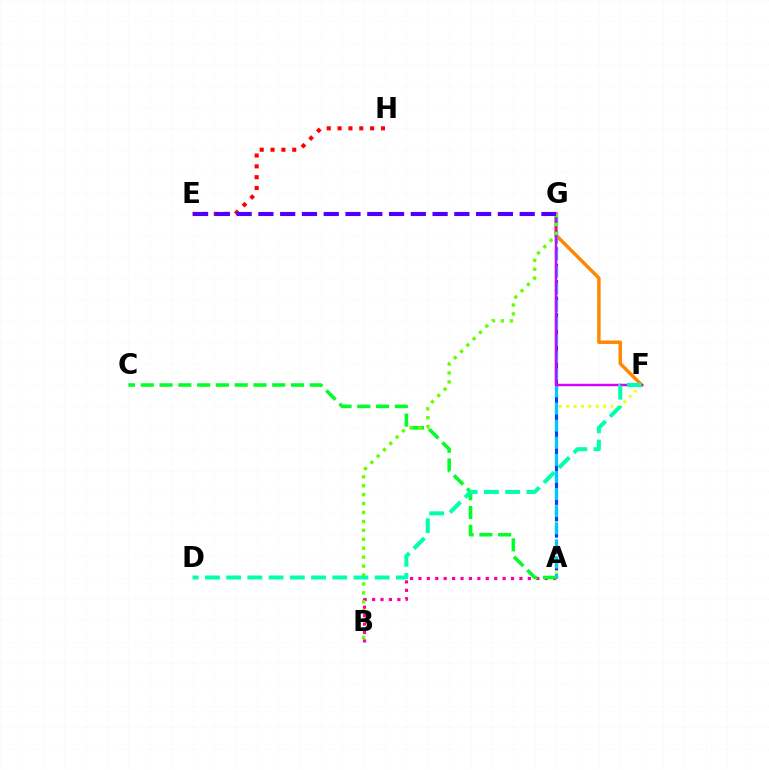{('A', 'F'): [{'color': '#eeff00', 'line_style': 'dotted', 'thickness': 2.01}], ('A', 'G'): [{'color': '#003fff', 'line_style': 'dashed', 'thickness': 2.23}, {'color': '#00c7ff', 'line_style': 'dashed', 'thickness': 2.32}], ('F', 'G'): [{'color': '#ff8800', 'line_style': 'solid', 'thickness': 2.51}, {'color': '#d600ff', 'line_style': 'solid', 'thickness': 1.76}], ('A', 'B'): [{'color': '#ff00a0', 'line_style': 'dotted', 'thickness': 2.29}], ('E', 'H'): [{'color': '#ff0000', 'line_style': 'dotted', 'thickness': 2.95}], ('A', 'C'): [{'color': '#00ff27', 'line_style': 'dashed', 'thickness': 2.55}], ('B', 'G'): [{'color': '#66ff00', 'line_style': 'dotted', 'thickness': 2.43}], ('E', 'G'): [{'color': '#4f00ff', 'line_style': 'dashed', 'thickness': 2.96}], ('D', 'F'): [{'color': '#00ffaf', 'line_style': 'dashed', 'thickness': 2.88}]}